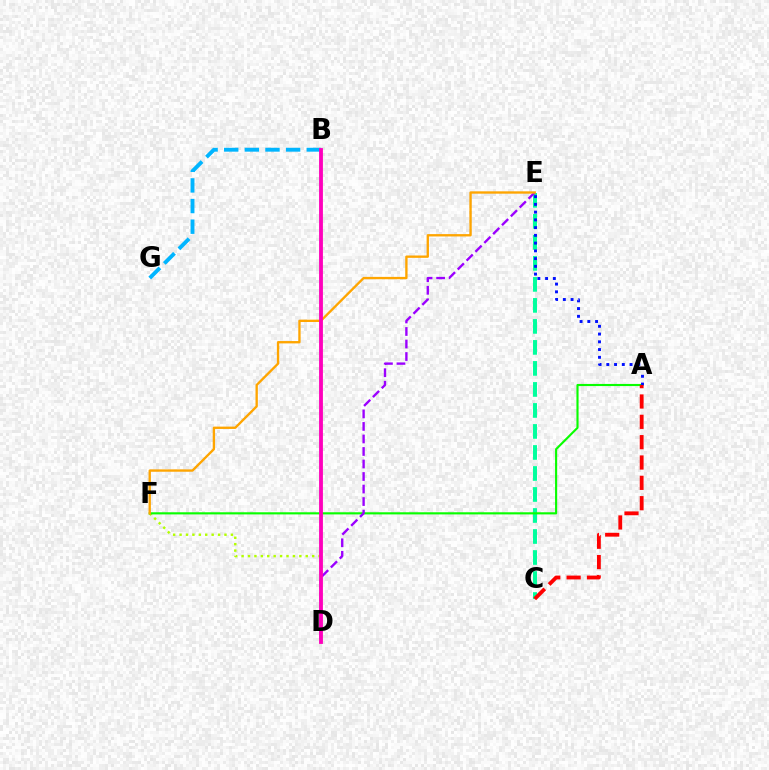{('C', 'E'): [{'color': '#00ff9d', 'line_style': 'dashed', 'thickness': 2.85}], ('D', 'F'): [{'color': '#b3ff00', 'line_style': 'dotted', 'thickness': 1.74}], ('A', 'F'): [{'color': '#08ff00', 'line_style': 'solid', 'thickness': 1.53}], ('B', 'G'): [{'color': '#00b5ff', 'line_style': 'dashed', 'thickness': 2.8}], ('A', 'E'): [{'color': '#0010ff', 'line_style': 'dotted', 'thickness': 2.11}], ('D', 'E'): [{'color': '#9b00ff', 'line_style': 'dashed', 'thickness': 1.7}], ('A', 'C'): [{'color': '#ff0000', 'line_style': 'dashed', 'thickness': 2.76}], ('E', 'F'): [{'color': '#ffa500', 'line_style': 'solid', 'thickness': 1.69}], ('B', 'D'): [{'color': '#ff00bd', 'line_style': 'solid', 'thickness': 2.76}]}